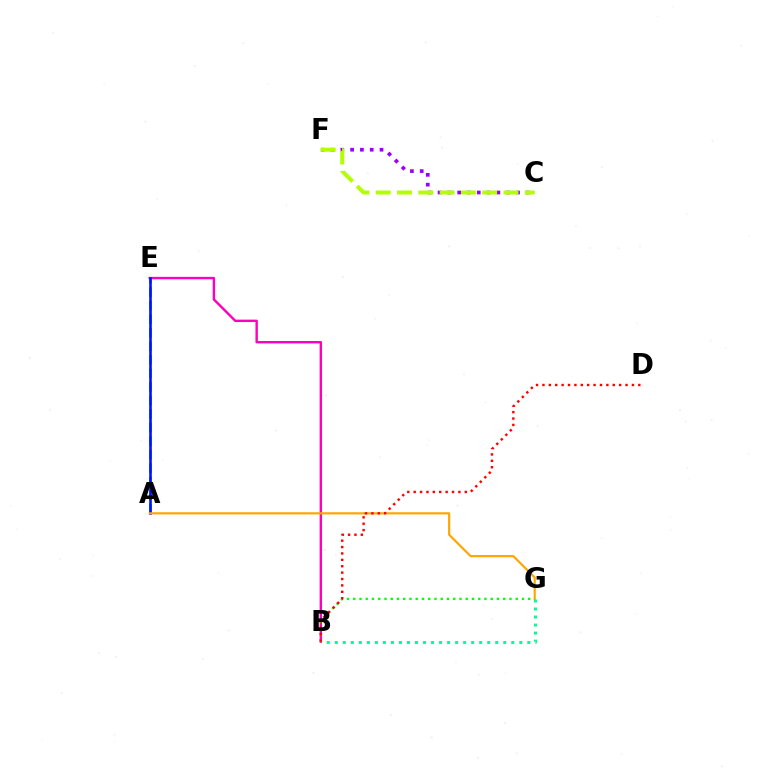{('B', 'E'): [{'color': '#ff00bd', 'line_style': 'solid', 'thickness': 1.74}], ('C', 'F'): [{'color': '#9b00ff', 'line_style': 'dotted', 'thickness': 2.66}, {'color': '#b3ff00', 'line_style': 'dashed', 'thickness': 2.89}], ('A', 'E'): [{'color': '#00b5ff', 'line_style': 'dashed', 'thickness': 1.84}, {'color': '#0010ff', 'line_style': 'solid', 'thickness': 1.87}], ('B', 'G'): [{'color': '#00ff9d', 'line_style': 'dotted', 'thickness': 2.18}, {'color': '#08ff00', 'line_style': 'dotted', 'thickness': 1.7}], ('A', 'G'): [{'color': '#ffa500', 'line_style': 'solid', 'thickness': 1.56}], ('B', 'D'): [{'color': '#ff0000', 'line_style': 'dotted', 'thickness': 1.74}]}